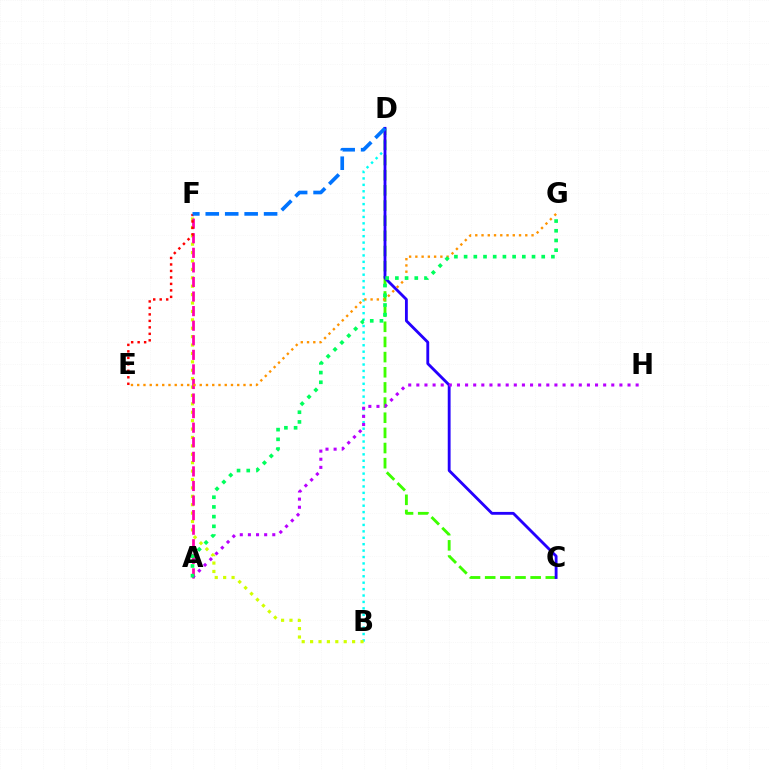{('C', 'D'): [{'color': '#3dff00', 'line_style': 'dashed', 'thickness': 2.06}, {'color': '#2500ff', 'line_style': 'solid', 'thickness': 2.05}], ('B', 'D'): [{'color': '#00fff6', 'line_style': 'dotted', 'thickness': 1.74}], ('B', 'F'): [{'color': '#d1ff00', 'line_style': 'dotted', 'thickness': 2.28}], ('A', 'F'): [{'color': '#ff00ac', 'line_style': 'dashed', 'thickness': 1.98}], ('E', 'G'): [{'color': '#ff9400', 'line_style': 'dotted', 'thickness': 1.7}], ('E', 'F'): [{'color': '#ff0000', 'line_style': 'dotted', 'thickness': 1.76}], ('D', 'F'): [{'color': '#0074ff', 'line_style': 'dashed', 'thickness': 2.64}], ('A', 'H'): [{'color': '#b900ff', 'line_style': 'dotted', 'thickness': 2.21}], ('A', 'G'): [{'color': '#00ff5c', 'line_style': 'dotted', 'thickness': 2.64}]}